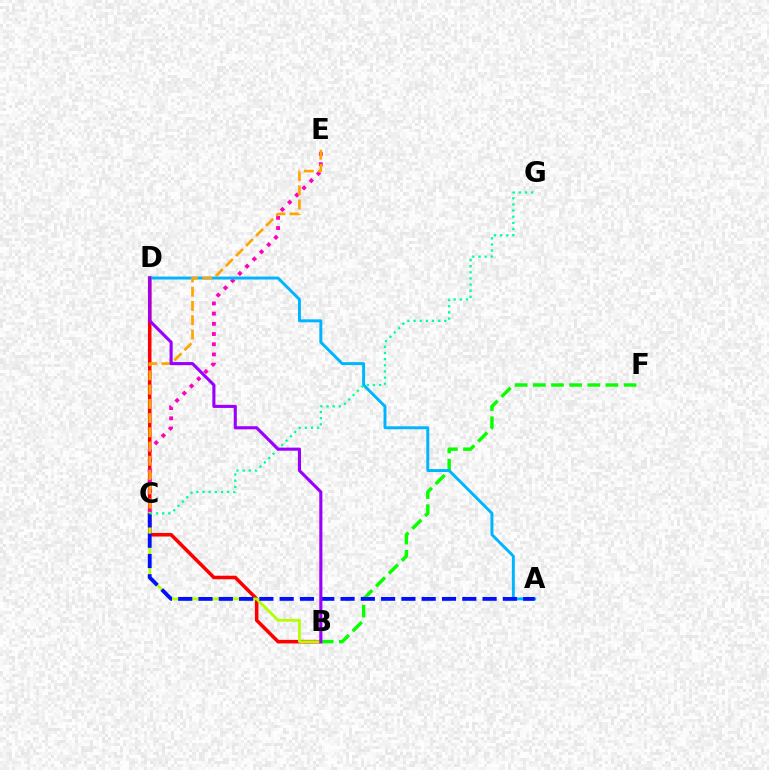{('B', 'D'): [{'color': '#ff0000', 'line_style': 'solid', 'thickness': 2.56}, {'color': '#9b00ff', 'line_style': 'solid', 'thickness': 2.24}], ('B', 'F'): [{'color': '#08ff00', 'line_style': 'dashed', 'thickness': 2.47}], ('C', 'E'): [{'color': '#ff00bd', 'line_style': 'dotted', 'thickness': 2.77}, {'color': '#ffa500', 'line_style': 'dashed', 'thickness': 1.93}], ('B', 'C'): [{'color': '#b3ff00', 'line_style': 'solid', 'thickness': 2.0}], ('A', 'D'): [{'color': '#00b5ff', 'line_style': 'solid', 'thickness': 2.12}], ('A', 'C'): [{'color': '#0010ff', 'line_style': 'dashed', 'thickness': 2.76}], ('C', 'G'): [{'color': '#00ff9d', 'line_style': 'dotted', 'thickness': 1.67}]}